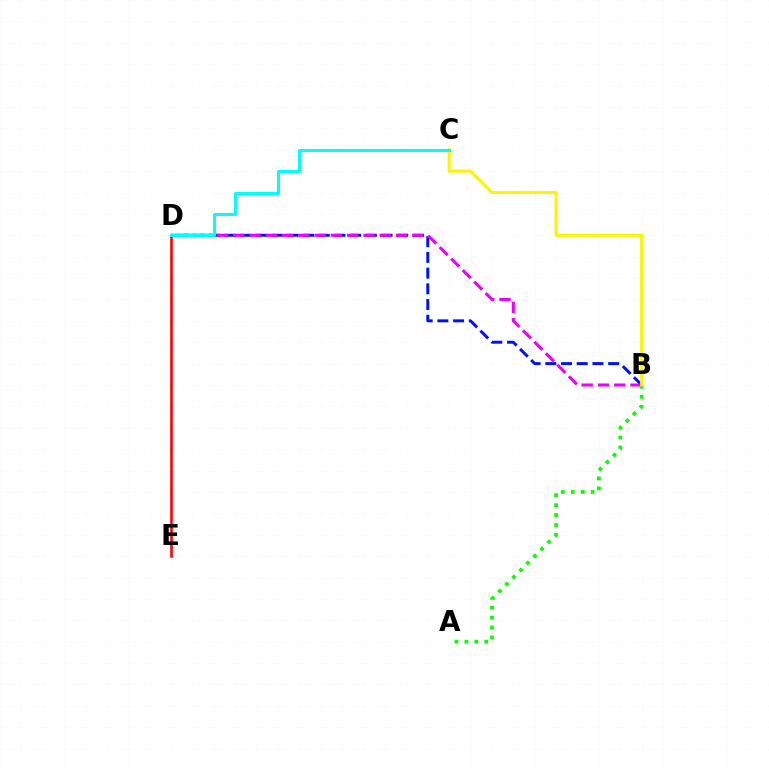{('A', 'B'): [{'color': '#08ff00', 'line_style': 'dotted', 'thickness': 2.7}], ('B', 'D'): [{'color': '#0010ff', 'line_style': 'dashed', 'thickness': 2.13}, {'color': '#ee00ff', 'line_style': 'dashed', 'thickness': 2.21}], ('B', 'C'): [{'color': '#fcf500', 'line_style': 'solid', 'thickness': 2.2}], ('D', 'E'): [{'color': '#ff0000', 'line_style': 'solid', 'thickness': 1.85}], ('C', 'D'): [{'color': '#00fff6', 'line_style': 'solid', 'thickness': 2.16}]}